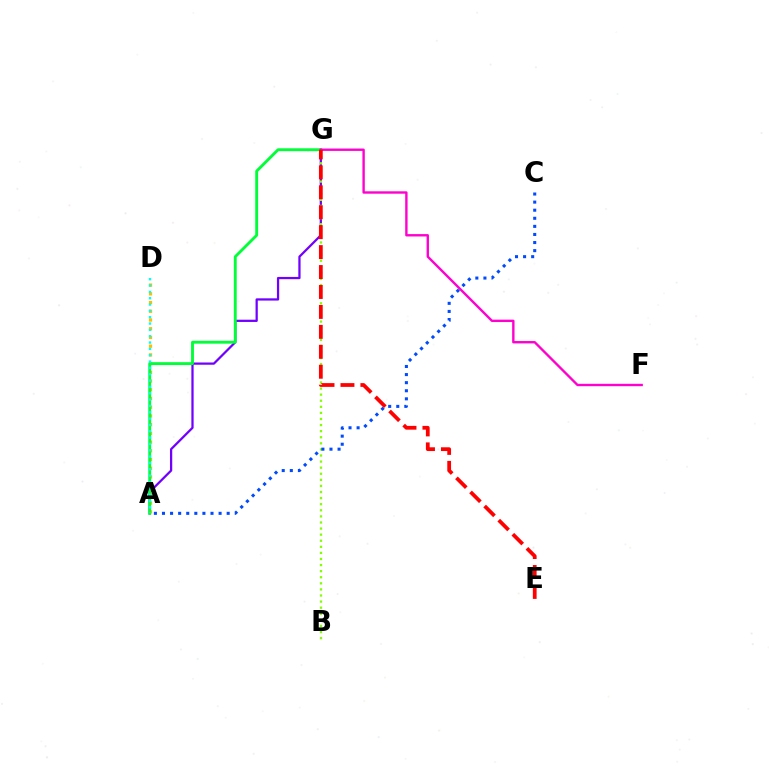{('A', 'G'): [{'color': '#7200ff', 'line_style': 'solid', 'thickness': 1.62}, {'color': '#00ff39', 'line_style': 'solid', 'thickness': 2.07}], ('A', 'D'): [{'color': '#ffbd00', 'line_style': 'dotted', 'thickness': 2.37}, {'color': '#00fff6', 'line_style': 'dotted', 'thickness': 1.72}], ('B', 'G'): [{'color': '#84ff00', 'line_style': 'dotted', 'thickness': 1.65}], ('F', 'G'): [{'color': '#ff00cf', 'line_style': 'solid', 'thickness': 1.72}], ('A', 'C'): [{'color': '#004bff', 'line_style': 'dotted', 'thickness': 2.2}], ('E', 'G'): [{'color': '#ff0000', 'line_style': 'dashed', 'thickness': 2.71}]}